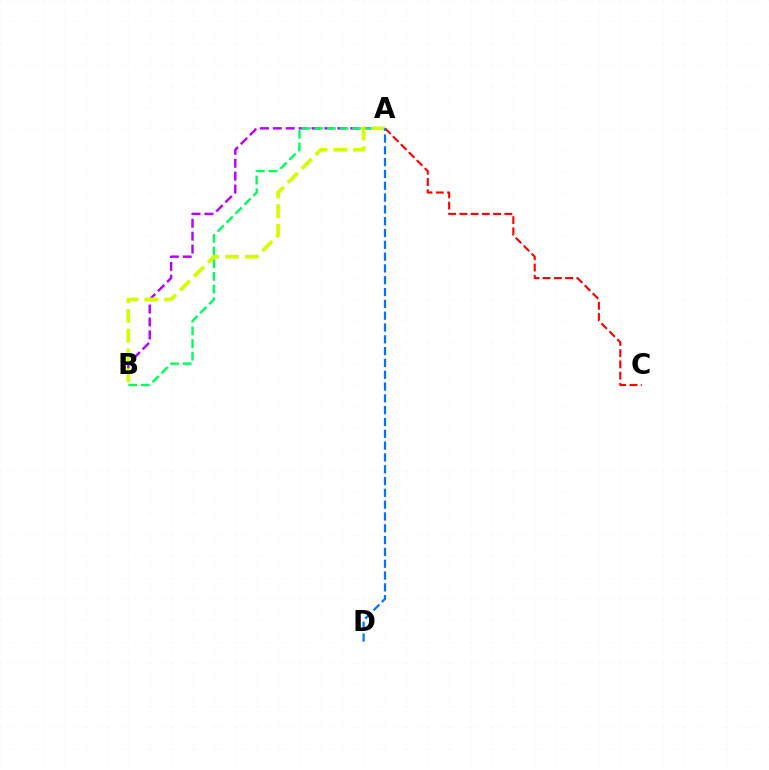{('A', 'C'): [{'color': '#ff0000', 'line_style': 'dashed', 'thickness': 1.53}], ('A', 'B'): [{'color': '#b900ff', 'line_style': 'dashed', 'thickness': 1.75}, {'color': '#00ff5c', 'line_style': 'dashed', 'thickness': 1.72}, {'color': '#d1ff00', 'line_style': 'dashed', 'thickness': 2.68}], ('A', 'D'): [{'color': '#0074ff', 'line_style': 'dashed', 'thickness': 1.6}]}